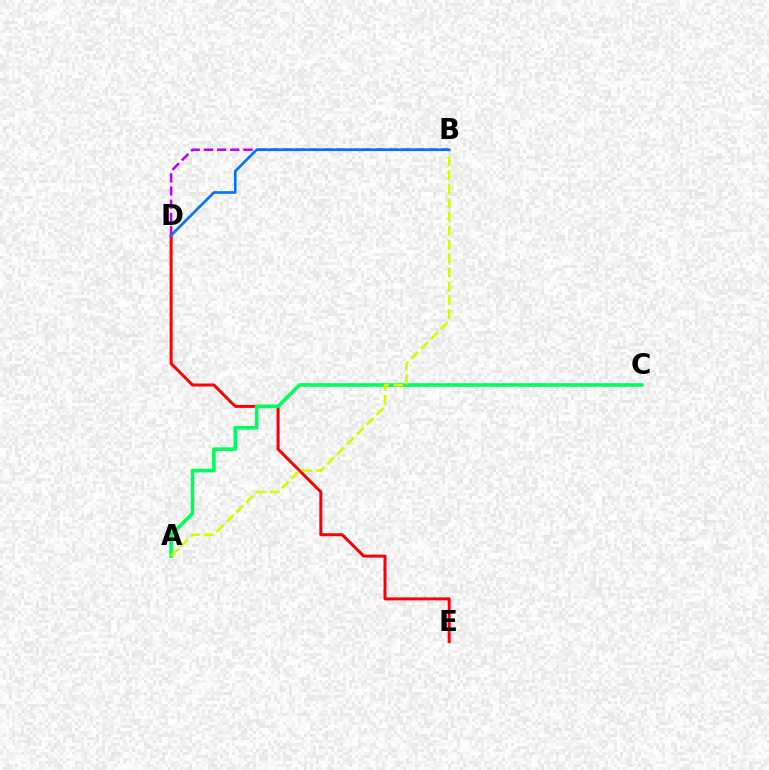{('B', 'D'): [{'color': '#b900ff', 'line_style': 'dashed', 'thickness': 1.79}, {'color': '#0074ff', 'line_style': 'solid', 'thickness': 1.91}], ('D', 'E'): [{'color': '#ff0000', 'line_style': 'solid', 'thickness': 2.15}], ('A', 'C'): [{'color': '#00ff5c', 'line_style': 'solid', 'thickness': 2.6}], ('A', 'B'): [{'color': '#d1ff00', 'line_style': 'dashed', 'thickness': 1.89}]}